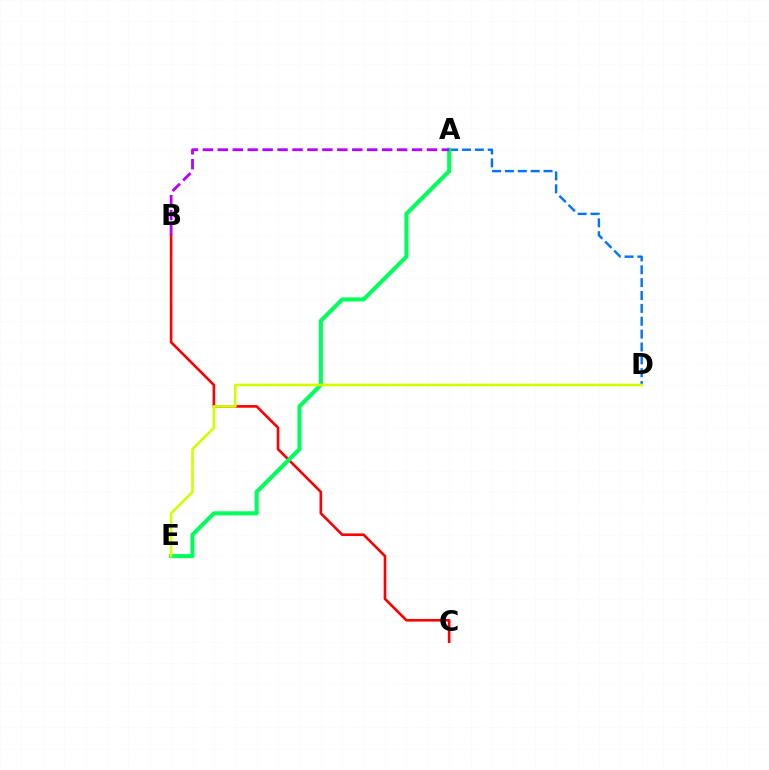{('B', 'C'): [{'color': '#ff0000', 'line_style': 'solid', 'thickness': 1.9}], ('A', 'D'): [{'color': '#0074ff', 'line_style': 'dashed', 'thickness': 1.75}], ('A', 'E'): [{'color': '#00ff5c', 'line_style': 'solid', 'thickness': 2.94}], ('A', 'B'): [{'color': '#b900ff', 'line_style': 'dashed', 'thickness': 2.03}], ('D', 'E'): [{'color': '#d1ff00', 'line_style': 'solid', 'thickness': 1.88}]}